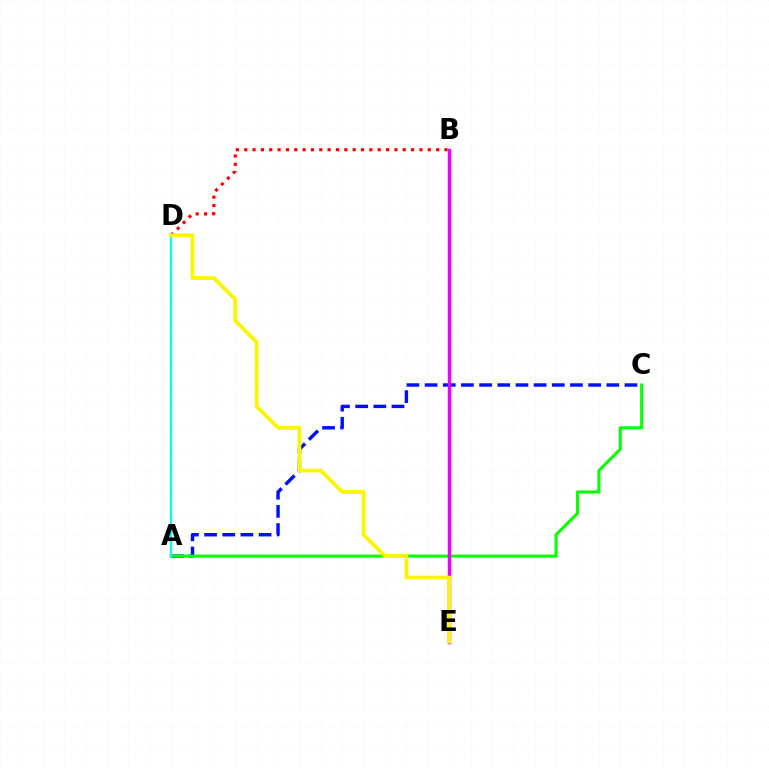{('B', 'D'): [{'color': '#ff0000', 'line_style': 'dotted', 'thickness': 2.27}], ('A', 'C'): [{'color': '#0010ff', 'line_style': 'dashed', 'thickness': 2.47}, {'color': '#08ff00', 'line_style': 'solid', 'thickness': 2.22}], ('A', 'D'): [{'color': '#00fff6', 'line_style': 'solid', 'thickness': 1.69}], ('B', 'E'): [{'color': '#ee00ff', 'line_style': 'solid', 'thickness': 2.48}], ('D', 'E'): [{'color': '#fcf500', 'line_style': 'solid', 'thickness': 2.71}]}